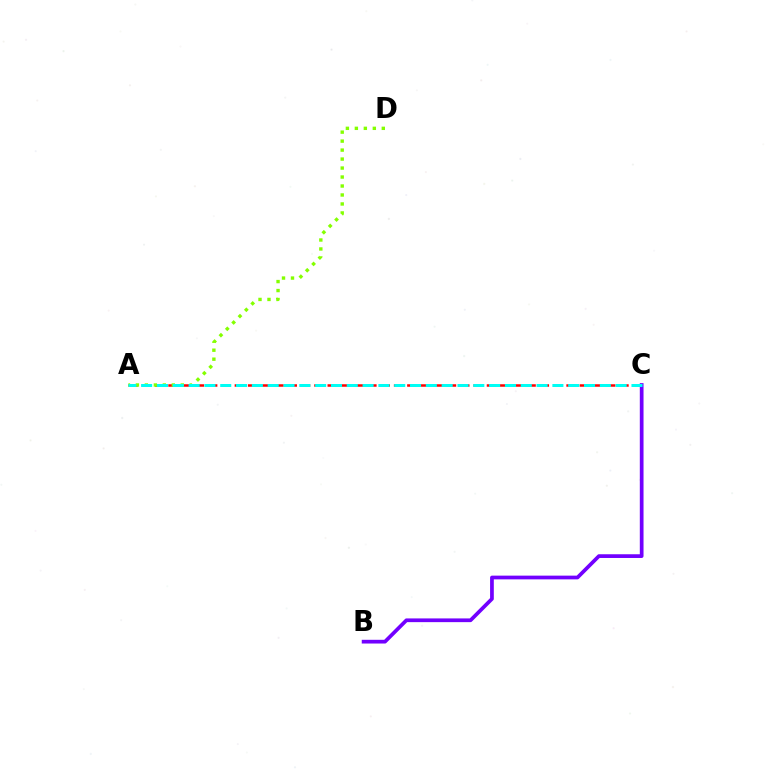{('A', 'C'): [{'color': '#ff0000', 'line_style': 'dashed', 'thickness': 1.8}, {'color': '#00fff6', 'line_style': 'dashed', 'thickness': 2.15}], ('A', 'D'): [{'color': '#84ff00', 'line_style': 'dotted', 'thickness': 2.44}], ('B', 'C'): [{'color': '#7200ff', 'line_style': 'solid', 'thickness': 2.68}]}